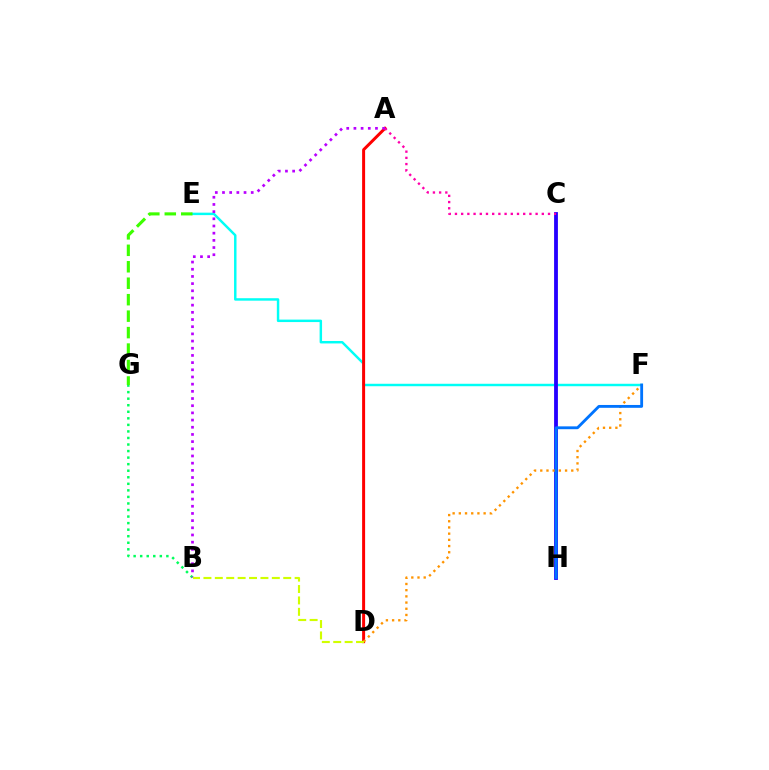{('B', 'G'): [{'color': '#00ff5c', 'line_style': 'dotted', 'thickness': 1.78}], ('E', 'F'): [{'color': '#00fff6', 'line_style': 'solid', 'thickness': 1.77}], ('A', 'D'): [{'color': '#ff0000', 'line_style': 'solid', 'thickness': 2.15}], ('A', 'B'): [{'color': '#b900ff', 'line_style': 'dotted', 'thickness': 1.95}], ('E', 'G'): [{'color': '#3dff00', 'line_style': 'dashed', 'thickness': 2.24}], ('C', 'H'): [{'color': '#2500ff', 'line_style': 'solid', 'thickness': 2.74}], ('D', 'F'): [{'color': '#ff9400', 'line_style': 'dotted', 'thickness': 1.68}], ('A', 'C'): [{'color': '#ff00ac', 'line_style': 'dotted', 'thickness': 1.69}], ('F', 'H'): [{'color': '#0074ff', 'line_style': 'solid', 'thickness': 2.04}], ('B', 'D'): [{'color': '#d1ff00', 'line_style': 'dashed', 'thickness': 1.55}]}